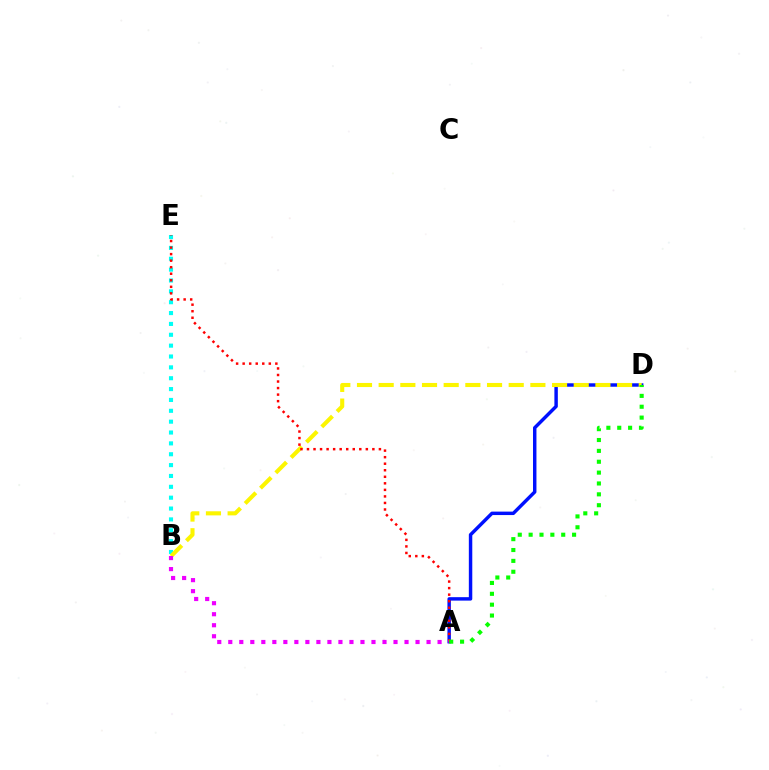{('A', 'D'): [{'color': '#0010ff', 'line_style': 'solid', 'thickness': 2.48}, {'color': '#08ff00', 'line_style': 'dotted', 'thickness': 2.95}], ('B', 'E'): [{'color': '#00fff6', 'line_style': 'dotted', 'thickness': 2.95}], ('B', 'D'): [{'color': '#fcf500', 'line_style': 'dashed', 'thickness': 2.94}], ('A', 'E'): [{'color': '#ff0000', 'line_style': 'dotted', 'thickness': 1.78}], ('A', 'B'): [{'color': '#ee00ff', 'line_style': 'dotted', 'thickness': 2.99}]}